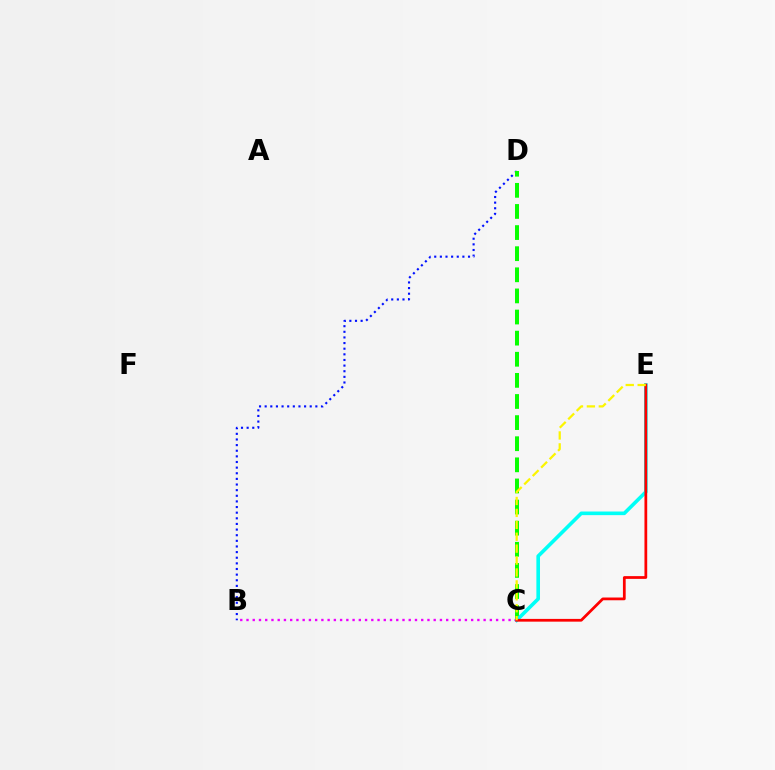{('B', 'D'): [{'color': '#0010ff', 'line_style': 'dotted', 'thickness': 1.53}], ('C', 'D'): [{'color': '#08ff00', 'line_style': 'dashed', 'thickness': 2.87}], ('C', 'E'): [{'color': '#00fff6', 'line_style': 'solid', 'thickness': 2.61}, {'color': '#ff0000', 'line_style': 'solid', 'thickness': 1.98}, {'color': '#fcf500', 'line_style': 'dashed', 'thickness': 1.62}], ('B', 'C'): [{'color': '#ee00ff', 'line_style': 'dotted', 'thickness': 1.7}]}